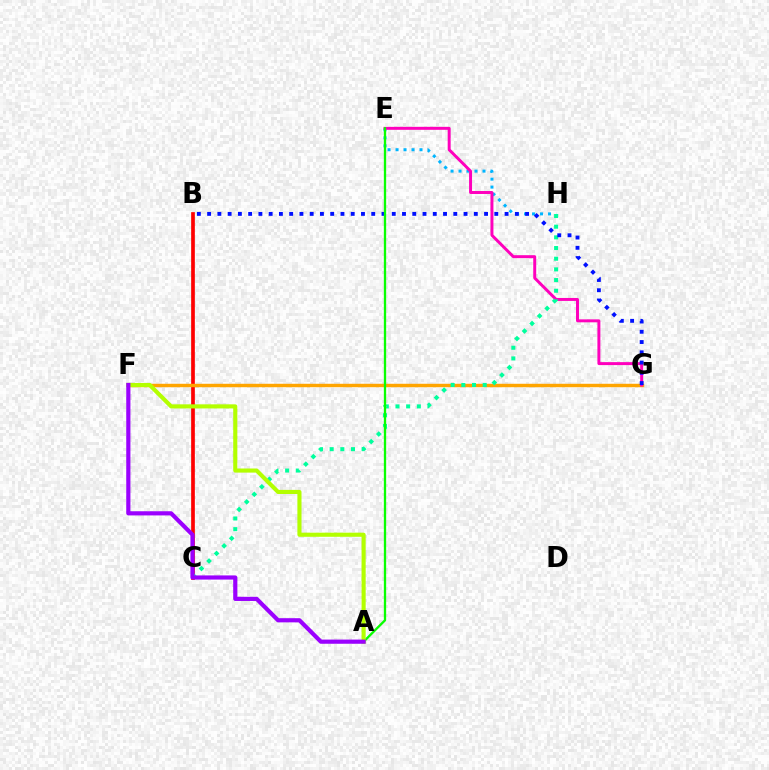{('B', 'C'): [{'color': '#ff0000', 'line_style': 'solid', 'thickness': 2.66}], ('F', 'G'): [{'color': '#ffa500', 'line_style': 'solid', 'thickness': 2.48}], ('E', 'H'): [{'color': '#00b5ff', 'line_style': 'dotted', 'thickness': 2.17}], ('E', 'G'): [{'color': '#ff00bd', 'line_style': 'solid', 'thickness': 2.13}], ('C', 'H'): [{'color': '#00ff9d', 'line_style': 'dotted', 'thickness': 2.9}], ('B', 'G'): [{'color': '#0010ff', 'line_style': 'dotted', 'thickness': 2.79}], ('A', 'E'): [{'color': '#08ff00', 'line_style': 'solid', 'thickness': 1.67}], ('A', 'F'): [{'color': '#b3ff00', 'line_style': 'solid', 'thickness': 2.96}, {'color': '#9b00ff', 'line_style': 'solid', 'thickness': 3.0}]}